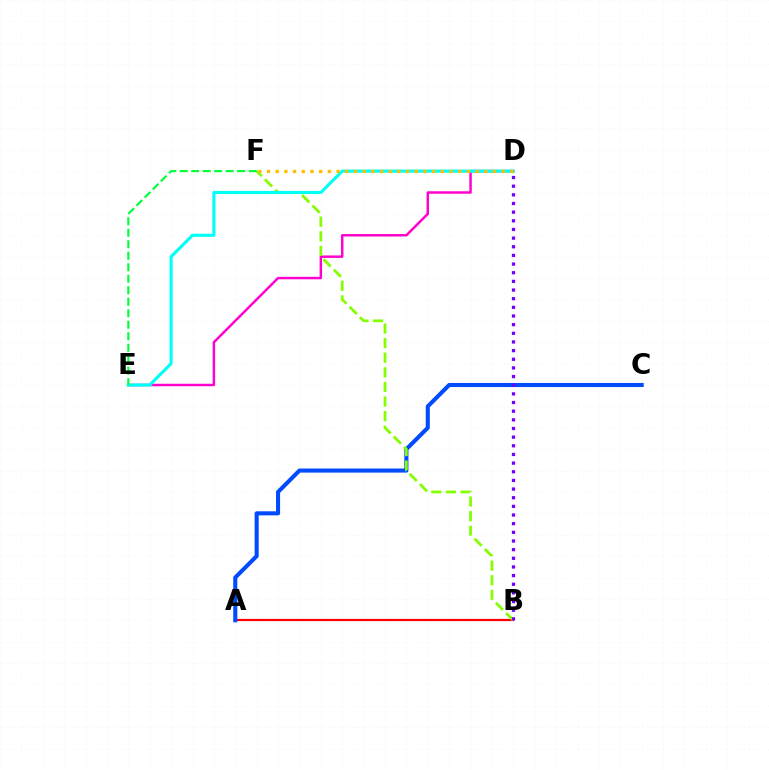{('D', 'E'): [{'color': '#ff00cf', 'line_style': 'solid', 'thickness': 1.77}, {'color': '#00fff6', 'line_style': 'solid', 'thickness': 2.24}], ('A', 'B'): [{'color': '#ff0000', 'line_style': 'solid', 'thickness': 1.58}], ('A', 'C'): [{'color': '#004bff', 'line_style': 'solid', 'thickness': 2.93}], ('B', 'F'): [{'color': '#84ff00', 'line_style': 'dashed', 'thickness': 1.98}], ('B', 'D'): [{'color': '#7200ff', 'line_style': 'dotted', 'thickness': 2.35}], ('D', 'F'): [{'color': '#ffbd00', 'line_style': 'dotted', 'thickness': 2.36}], ('E', 'F'): [{'color': '#00ff39', 'line_style': 'dashed', 'thickness': 1.56}]}